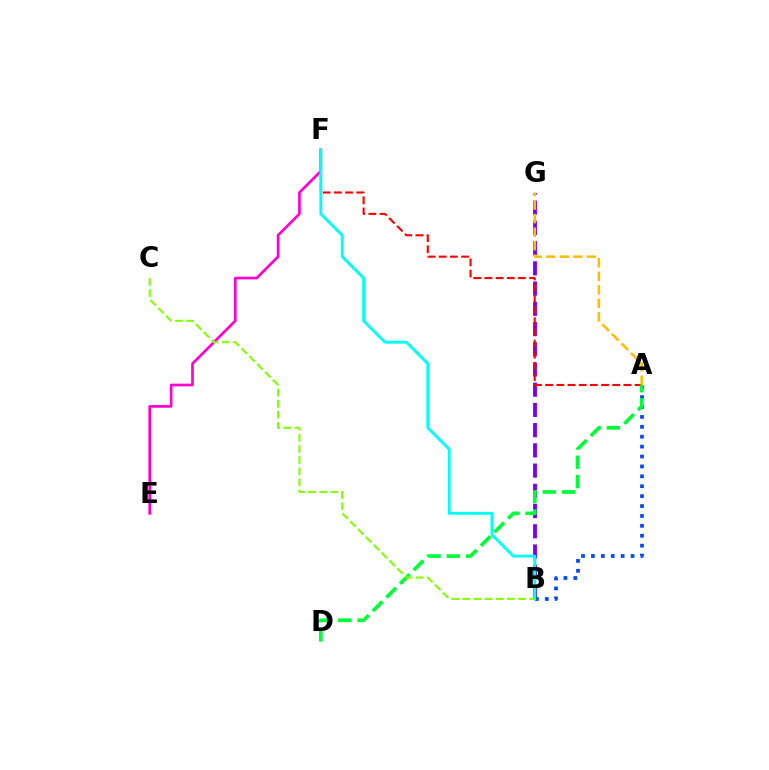{('B', 'G'): [{'color': '#7200ff', 'line_style': 'dashed', 'thickness': 2.75}], ('A', 'F'): [{'color': '#ff0000', 'line_style': 'dashed', 'thickness': 1.52}], ('A', 'B'): [{'color': '#004bff', 'line_style': 'dotted', 'thickness': 2.69}], ('A', 'D'): [{'color': '#00ff39', 'line_style': 'dashed', 'thickness': 2.62}], ('E', 'F'): [{'color': '#ff00cf', 'line_style': 'solid', 'thickness': 1.92}], ('A', 'G'): [{'color': '#ffbd00', 'line_style': 'dashed', 'thickness': 1.84}], ('B', 'F'): [{'color': '#00fff6', 'line_style': 'solid', 'thickness': 2.07}], ('B', 'C'): [{'color': '#84ff00', 'line_style': 'dashed', 'thickness': 1.51}]}